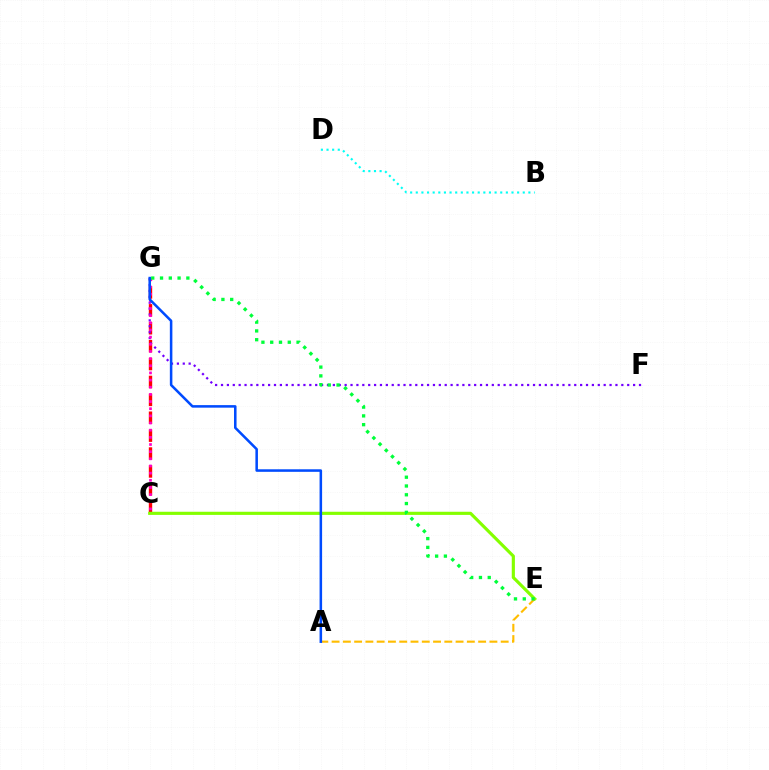{('C', 'G'): [{'color': '#ff0000', 'line_style': 'dashed', 'thickness': 2.43}, {'color': '#ff00cf', 'line_style': 'dotted', 'thickness': 1.94}], ('F', 'G'): [{'color': '#7200ff', 'line_style': 'dotted', 'thickness': 1.6}], ('C', 'E'): [{'color': '#84ff00', 'line_style': 'solid', 'thickness': 2.27}], ('B', 'D'): [{'color': '#00fff6', 'line_style': 'dotted', 'thickness': 1.53}], ('A', 'E'): [{'color': '#ffbd00', 'line_style': 'dashed', 'thickness': 1.53}], ('E', 'G'): [{'color': '#00ff39', 'line_style': 'dotted', 'thickness': 2.39}], ('A', 'G'): [{'color': '#004bff', 'line_style': 'solid', 'thickness': 1.83}]}